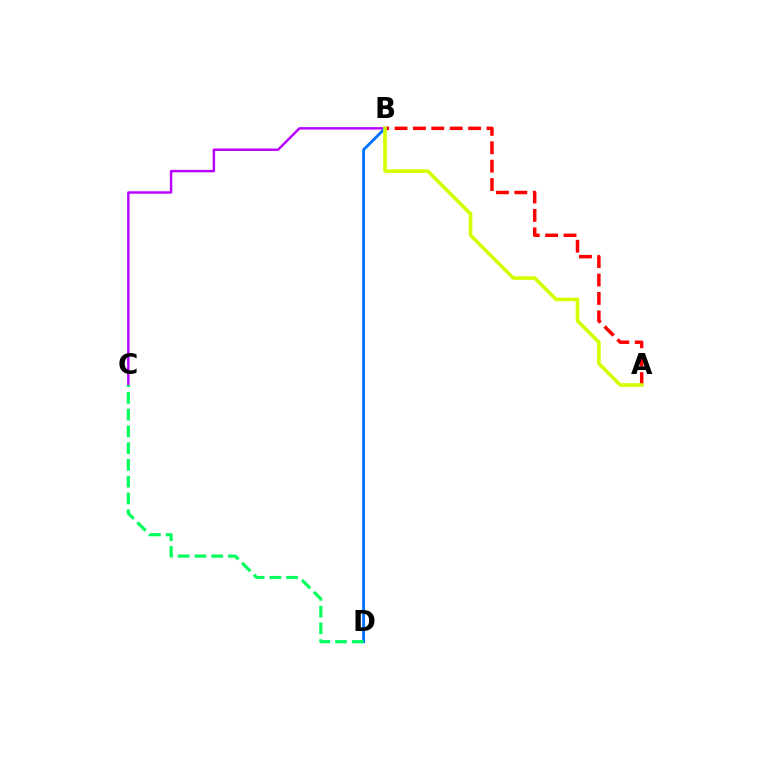{('B', 'C'): [{'color': '#b900ff', 'line_style': 'solid', 'thickness': 1.75}], ('A', 'B'): [{'color': '#ff0000', 'line_style': 'dashed', 'thickness': 2.5}, {'color': '#d1ff00', 'line_style': 'solid', 'thickness': 2.6}], ('B', 'D'): [{'color': '#0074ff', 'line_style': 'solid', 'thickness': 2.06}], ('C', 'D'): [{'color': '#00ff5c', 'line_style': 'dashed', 'thickness': 2.28}]}